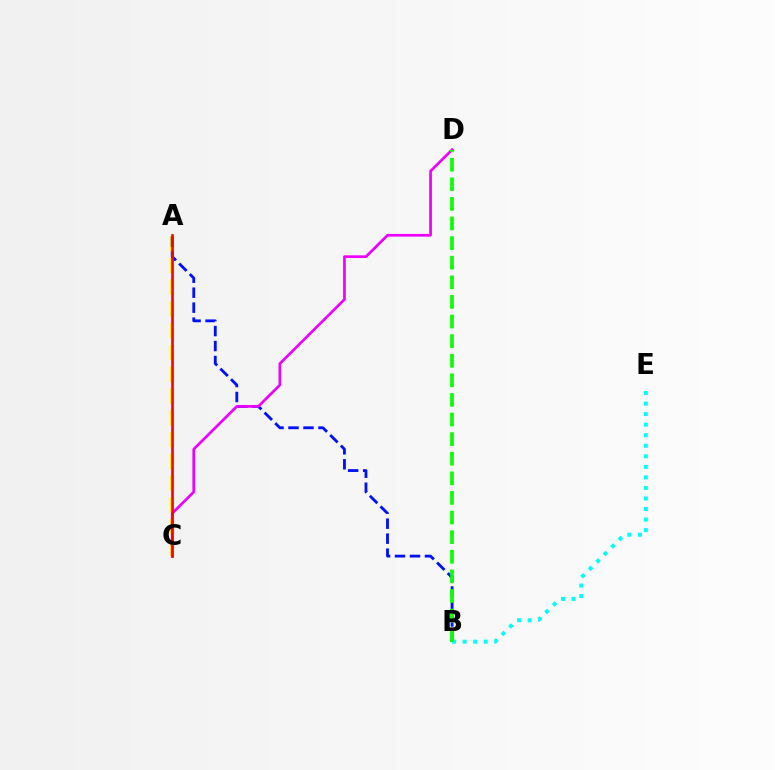{('A', 'C'): [{'color': '#fcf500', 'line_style': 'dashed', 'thickness': 2.96}, {'color': '#ff0000', 'line_style': 'solid', 'thickness': 1.91}], ('A', 'B'): [{'color': '#0010ff', 'line_style': 'dashed', 'thickness': 2.03}], ('C', 'D'): [{'color': '#ee00ff', 'line_style': 'solid', 'thickness': 1.94}], ('B', 'E'): [{'color': '#00fff6', 'line_style': 'dotted', 'thickness': 2.86}], ('B', 'D'): [{'color': '#08ff00', 'line_style': 'dashed', 'thickness': 2.66}]}